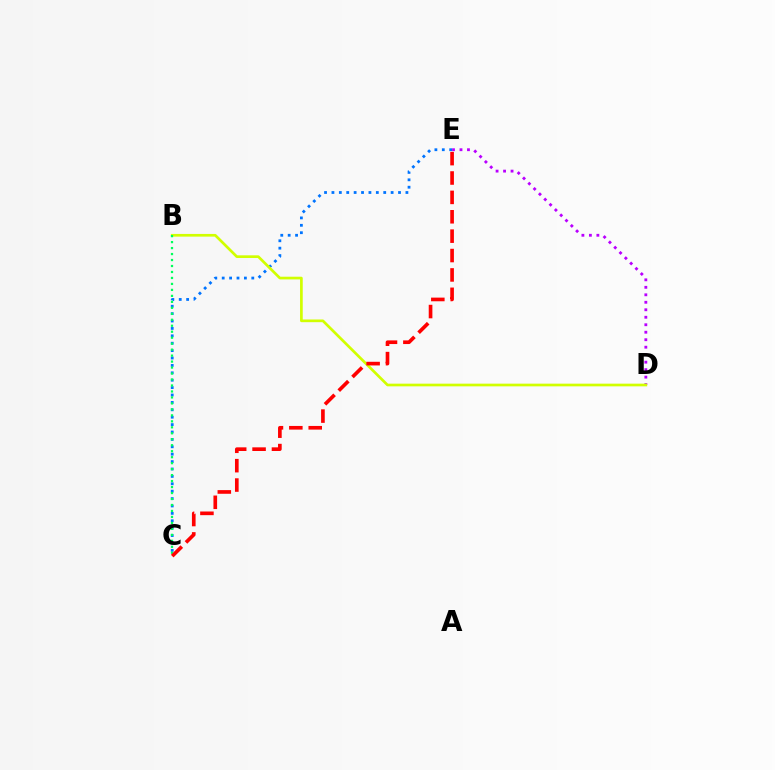{('C', 'E'): [{'color': '#0074ff', 'line_style': 'dotted', 'thickness': 2.01}, {'color': '#ff0000', 'line_style': 'dashed', 'thickness': 2.63}], ('D', 'E'): [{'color': '#b900ff', 'line_style': 'dotted', 'thickness': 2.03}], ('B', 'D'): [{'color': '#d1ff00', 'line_style': 'solid', 'thickness': 1.94}], ('B', 'C'): [{'color': '#00ff5c', 'line_style': 'dotted', 'thickness': 1.62}]}